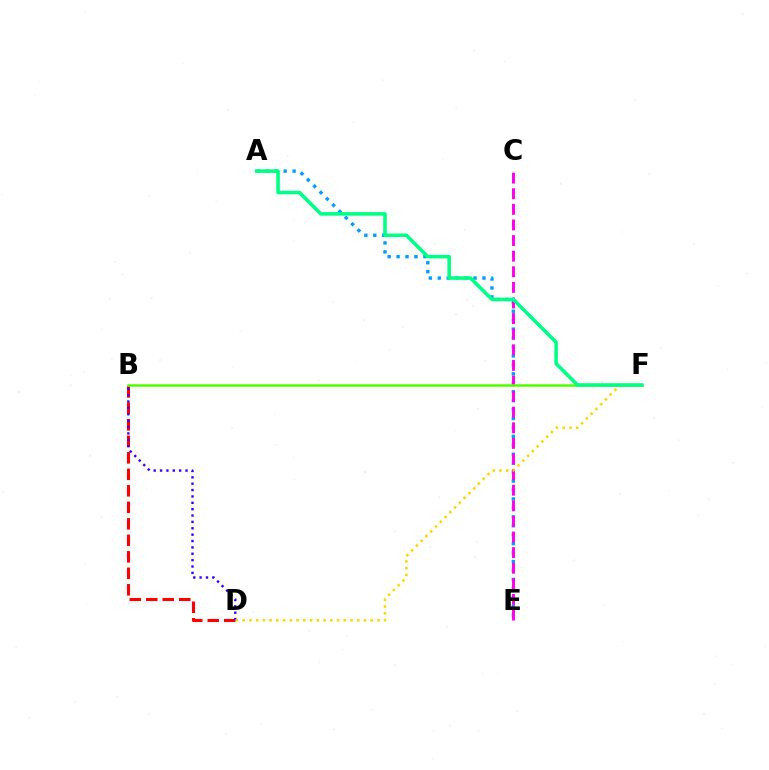{('A', 'E'): [{'color': '#009eff', 'line_style': 'dotted', 'thickness': 2.43}], ('C', 'E'): [{'color': '#ff00ed', 'line_style': 'dashed', 'thickness': 2.12}], ('B', 'D'): [{'color': '#ff0000', 'line_style': 'dashed', 'thickness': 2.24}, {'color': '#3700ff', 'line_style': 'dotted', 'thickness': 1.73}], ('D', 'F'): [{'color': '#ffd500', 'line_style': 'dotted', 'thickness': 1.83}], ('B', 'F'): [{'color': '#4fff00', 'line_style': 'solid', 'thickness': 1.81}], ('A', 'F'): [{'color': '#00ff86', 'line_style': 'solid', 'thickness': 2.58}]}